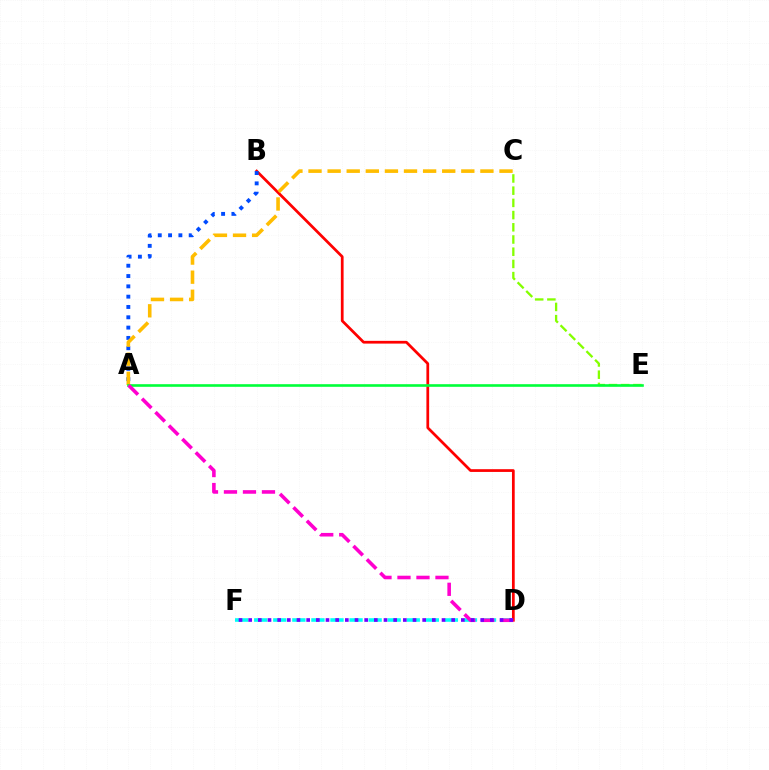{('B', 'D'): [{'color': '#ff0000', 'line_style': 'solid', 'thickness': 1.97}], ('D', 'F'): [{'color': '#00fff6', 'line_style': 'dashed', 'thickness': 2.59}, {'color': '#7200ff', 'line_style': 'dotted', 'thickness': 2.63}], ('A', 'B'): [{'color': '#004bff', 'line_style': 'dotted', 'thickness': 2.8}], ('C', 'E'): [{'color': '#84ff00', 'line_style': 'dashed', 'thickness': 1.66}], ('A', 'C'): [{'color': '#ffbd00', 'line_style': 'dashed', 'thickness': 2.59}], ('A', 'E'): [{'color': '#00ff39', 'line_style': 'solid', 'thickness': 1.88}], ('A', 'D'): [{'color': '#ff00cf', 'line_style': 'dashed', 'thickness': 2.58}]}